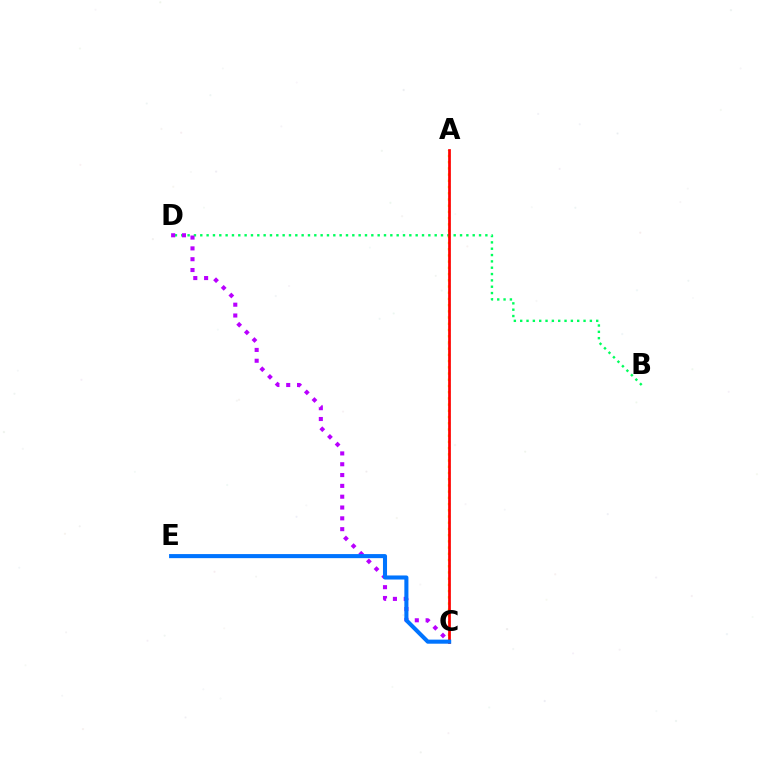{('A', 'C'): [{'color': '#d1ff00', 'line_style': 'dotted', 'thickness': 1.69}, {'color': '#ff0000', 'line_style': 'solid', 'thickness': 1.96}], ('B', 'D'): [{'color': '#00ff5c', 'line_style': 'dotted', 'thickness': 1.72}], ('C', 'D'): [{'color': '#b900ff', 'line_style': 'dotted', 'thickness': 2.94}], ('C', 'E'): [{'color': '#0074ff', 'line_style': 'solid', 'thickness': 2.93}]}